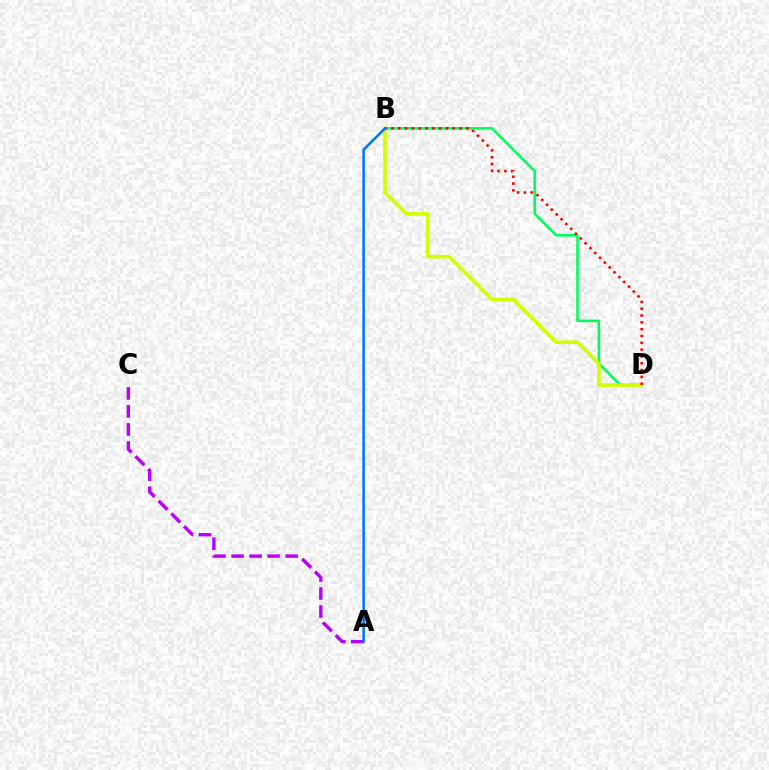{('A', 'C'): [{'color': '#b900ff', 'line_style': 'dashed', 'thickness': 2.45}], ('B', 'D'): [{'color': '#00ff5c', 'line_style': 'solid', 'thickness': 1.86}, {'color': '#d1ff00', 'line_style': 'solid', 'thickness': 2.61}, {'color': '#ff0000', 'line_style': 'dotted', 'thickness': 1.85}], ('A', 'B'): [{'color': '#0074ff', 'line_style': 'solid', 'thickness': 1.83}]}